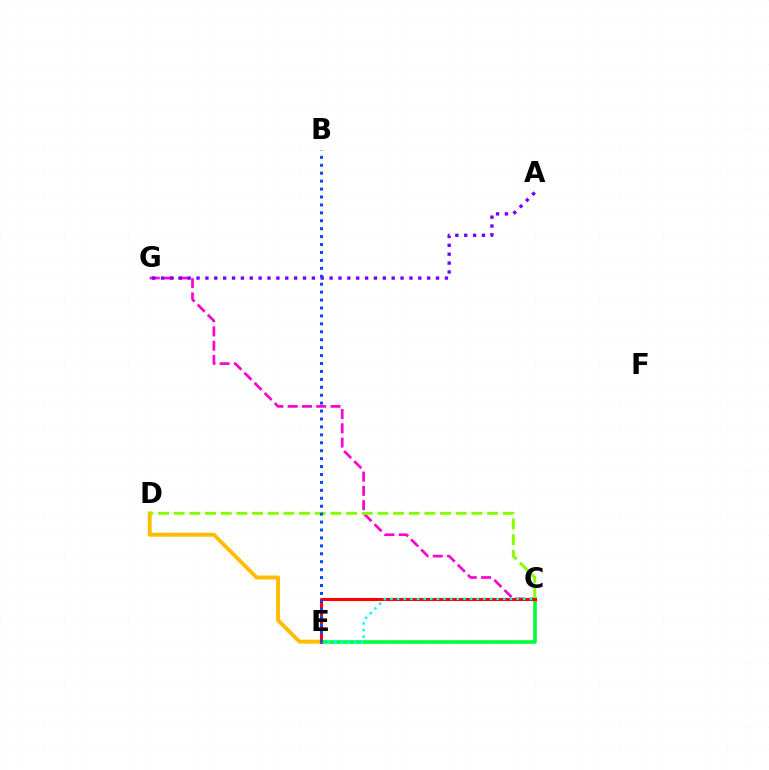{('C', 'E'): [{'color': '#00ff39', 'line_style': 'solid', 'thickness': 2.58}, {'color': '#ff0000', 'line_style': 'solid', 'thickness': 2.23}, {'color': '#00fff6', 'line_style': 'dotted', 'thickness': 1.8}], ('D', 'E'): [{'color': '#ffbd00', 'line_style': 'solid', 'thickness': 2.82}], ('C', 'G'): [{'color': '#ff00cf', 'line_style': 'dashed', 'thickness': 1.94}], ('C', 'D'): [{'color': '#84ff00', 'line_style': 'dashed', 'thickness': 2.13}], ('A', 'G'): [{'color': '#7200ff', 'line_style': 'dotted', 'thickness': 2.41}], ('B', 'E'): [{'color': '#004bff', 'line_style': 'dotted', 'thickness': 2.15}]}